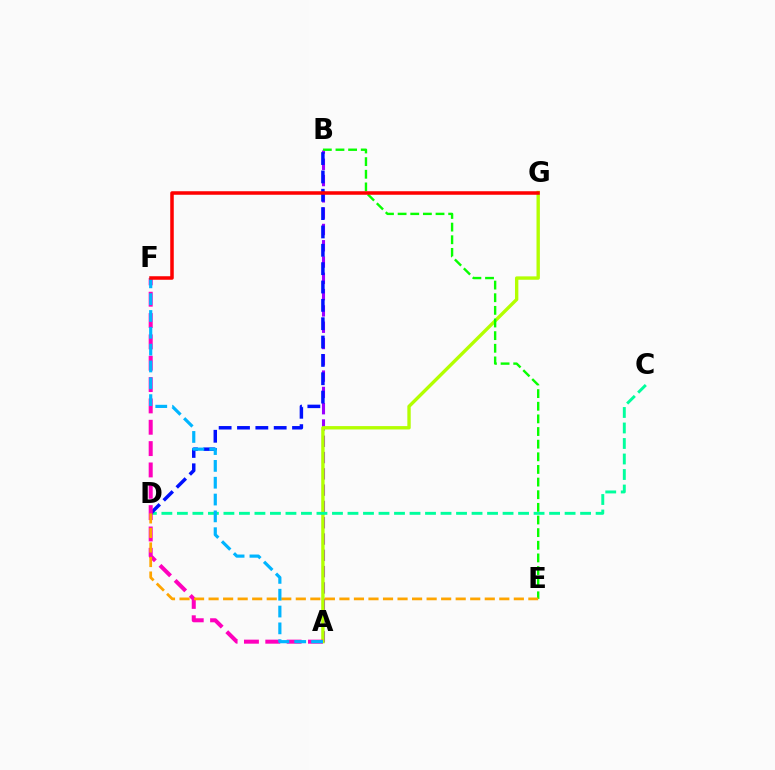{('A', 'B'): [{'color': '#9b00ff', 'line_style': 'dashed', 'thickness': 2.21}], ('A', 'G'): [{'color': '#b3ff00', 'line_style': 'solid', 'thickness': 2.43}], ('C', 'D'): [{'color': '#00ff9d', 'line_style': 'dashed', 'thickness': 2.11}], ('B', 'D'): [{'color': '#0010ff', 'line_style': 'dashed', 'thickness': 2.49}], ('B', 'E'): [{'color': '#08ff00', 'line_style': 'dashed', 'thickness': 1.72}], ('A', 'F'): [{'color': '#ff00bd', 'line_style': 'dashed', 'thickness': 2.9}, {'color': '#00b5ff', 'line_style': 'dashed', 'thickness': 2.29}], ('D', 'E'): [{'color': '#ffa500', 'line_style': 'dashed', 'thickness': 1.97}], ('F', 'G'): [{'color': '#ff0000', 'line_style': 'solid', 'thickness': 2.54}]}